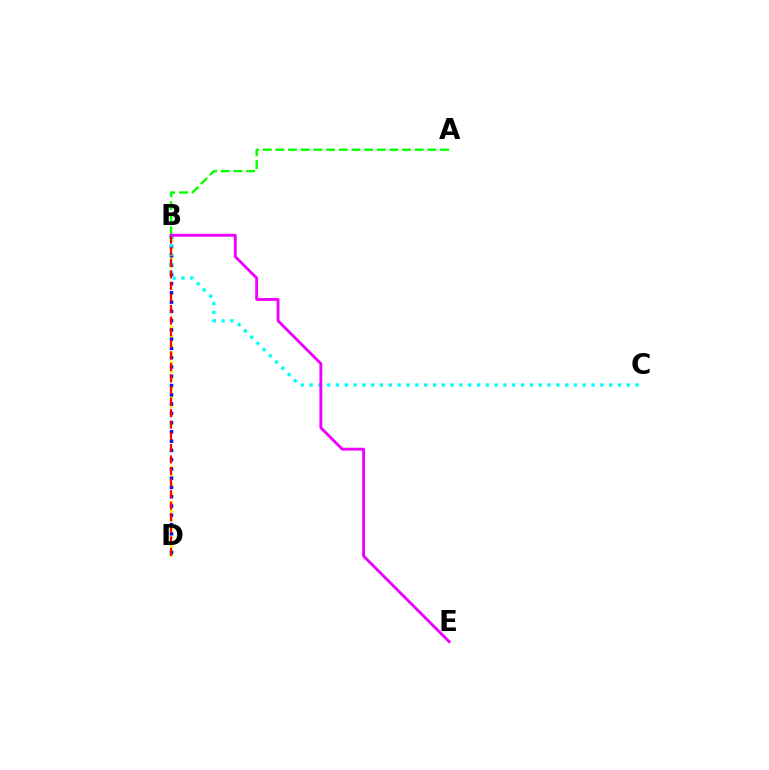{('B', 'D'): [{'color': '#fcf500', 'line_style': 'dotted', 'thickness': 2.37}, {'color': '#0010ff', 'line_style': 'dotted', 'thickness': 2.52}, {'color': '#ff0000', 'line_style': 'dashed', 'thickness': 1.57}], ('A', 'B'): [{'color': '#08ff00', 'line_style': 'dashed', 'thickness': 1.72}], ('B', 'C'): [{'color': '#00fff6', 'line_style': 'dotted', 'thickness': 2.39}], ('B', 'E'): [{'color': '#ee00ff', 'line_style': 'solid', 'thickness': 2.06}]}